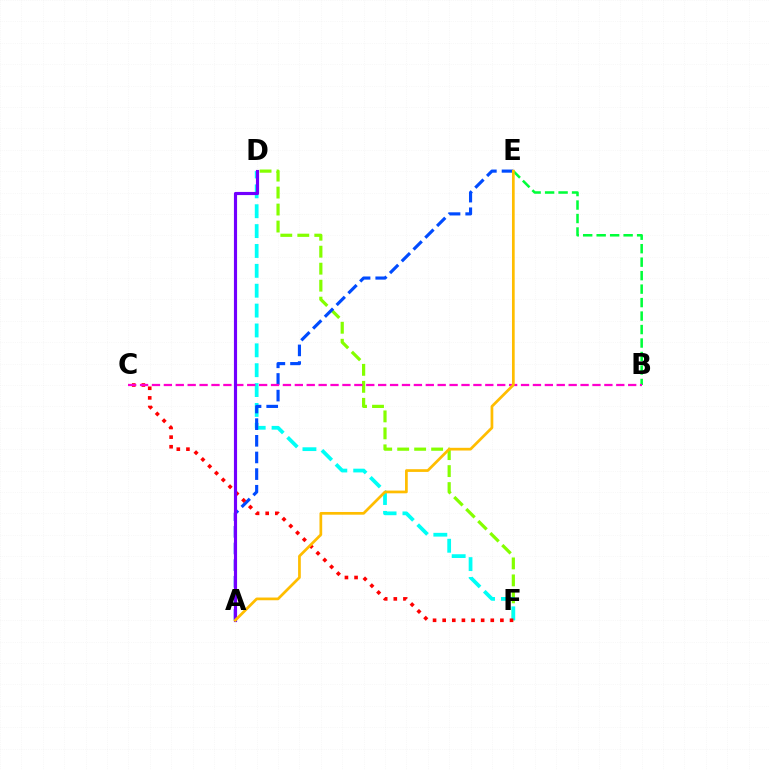{('D', 'F'): [{'color': '#84ff00', 'line_style': 'dashed', 'thickness': 2.31}, {'color': '#00fff6', 'line_style': 'dashed', 'thickness': 2.7}], ('A', 'E'): [{'color': '#004bff', 'line_style': 'dashed', 'thickness': 2.26}, {'color': '#ffbd00', 'line_style': 'solid', 'thickness': 1.96}], ('B', 'E'): [{'color': '#00ff39', 'line_style': 'dashed', 'thickness': 1.83}], ('C', 'F'): [{'color': '#ff0000', 'line_style': 'dotted', 'thickness': 2.61}], ('B', 'C'): [{'color': '#ff00cf', 'line_style': 'dashed', 'thickness': 1.62}], ('A', 'D'): [{'color': '#7200ff', 'line_style': 'solid', 'thickness': 2.27}]}